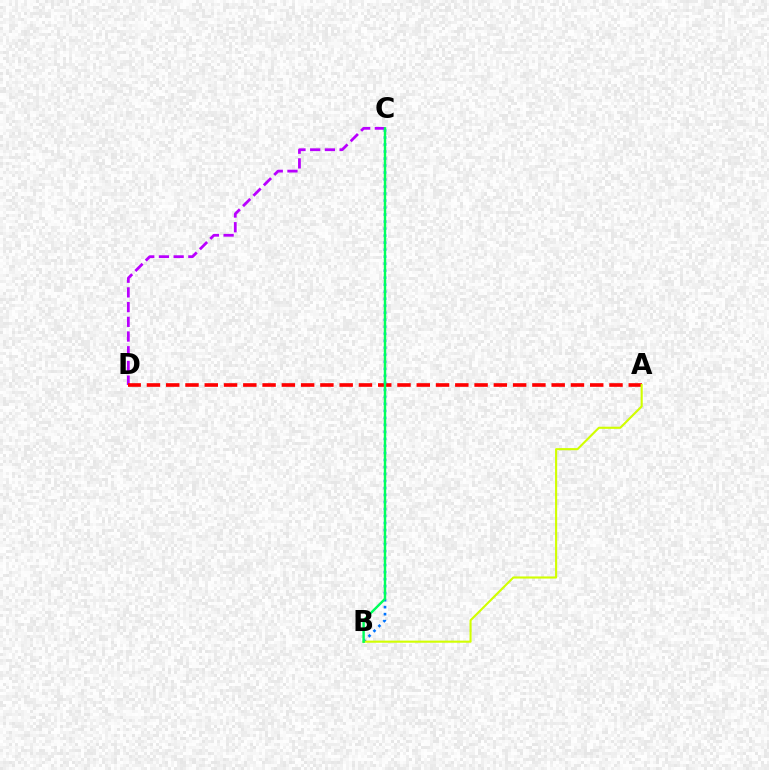{('C', 'D'): [{'color': '#b900ff', 'line_style': 'dashed', 'thickness': 2.0}], ('A', 'D'): [{'color': '#ff0000', 'line_style': 'dashed', 'thickness': 2.62}], ('B', 'C'): [{'color': '#0074ff', 'line_style': 'dotted', 'thickness': 1.9}, {'color': '#00ff5c', 'line_style': 'solid', 'thickness': 1.75}], ('A', 'B'): [{'color': '#d1ff00', 'line_style': 'solid', 'thickness': 1.52}]}